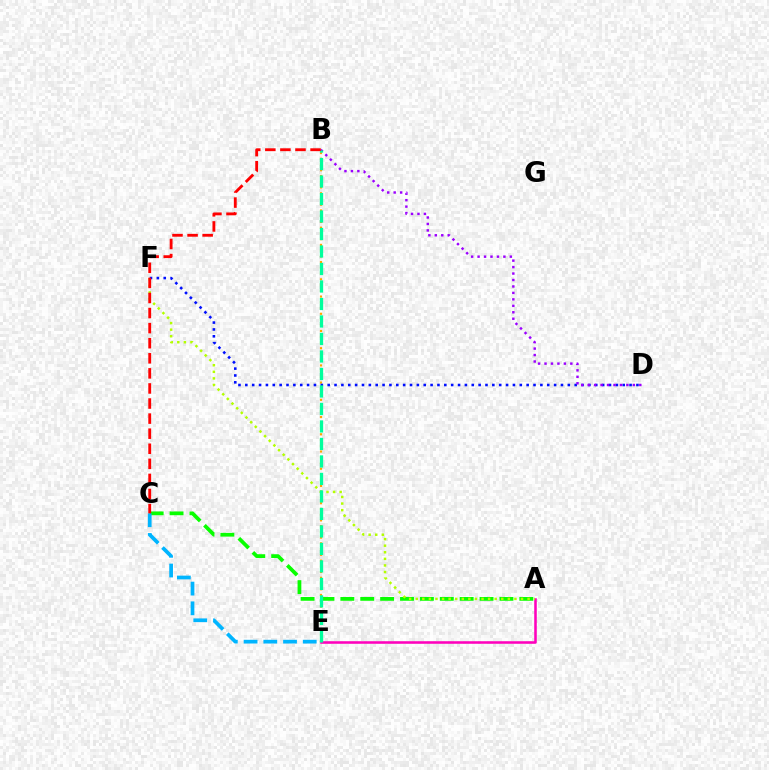{('B', 'E'): [{'color': '#ffa500', 'line_style': 'dotted', 'thickness': 1.56}, {'color': '#00ff9d', 'line_style': 'dashed', 'thickness': 2.38}], ('A', 'C'): [{'color': '#08ff00', 'line_style': 'dashed', 'thickness': 2.7}], ('D', 'F'): [{'color': '#0010ff', 'line_style': 'dotted', 'thickness': 1.86}], ('B', 'D'): [{'color': '#9b00ff', 'line_style': 'dotted', 'thickness': 1.75}], ('A', 'E'): [{'color': '#ff00bd', 'line_style': 'solid', 'thickness': 1.84}], ('A', 'F'): [{'color': '#b3ff00', 'line_style': 'dotted', 'thickness': 1.79}], ('C', 'E'): [{'color': '#00b5ff', 'line_style': 'dashed', 'thickness': 2.68}], ('B', 'C'): [{'color': '#ff0000', 'line_style': 'dashed', 'thickness': 2.05}]}